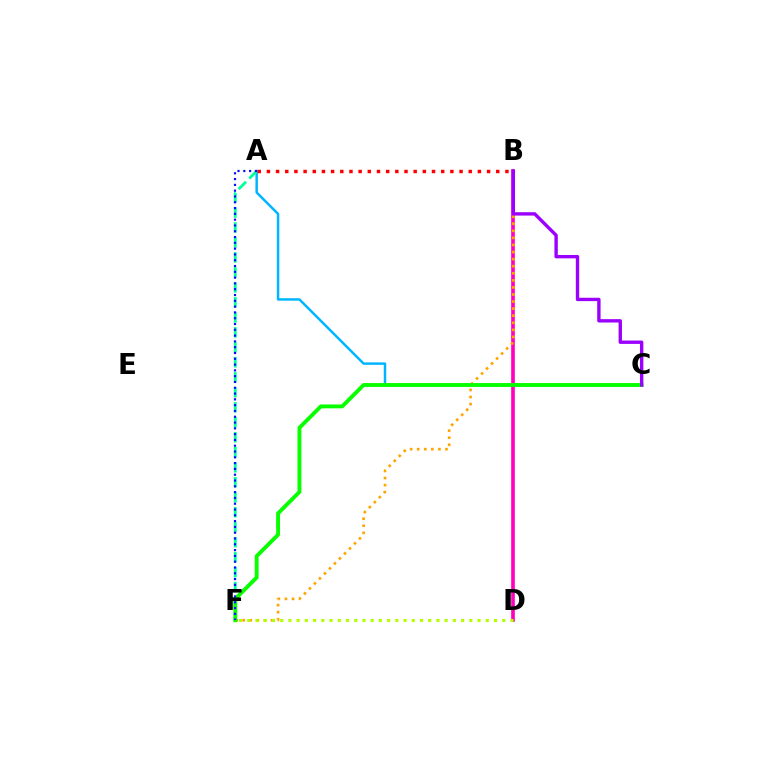{('B', 'D'): [{'color': '#ff00bd', 'line_style': 'solid', 'thickness': 2.62}], ('B', 'F'): [{'color': '#ffa500', 'line_style': 'dotted', 'thickness': 1.92}], ('A', 'C'): [{'color': '#00b5ff', 'line_style': 'solid', 'thickness': 1.78}], ('A', 'F'): [{'color': '#00ff9d', 'line_style': 'dashed', 'thickness': 2.04}, {'color': '#0010ff', 'line_style': 'dotted', 'thickness': 1.58}], ('C', 'F'): [{'color': '#08ff00', 'line_style': 'solid', 'thickness': 2.79}], ('D', 'F'): [{'color': '#b3ff00', 'line_style': 'dotted', 'thickness': 2.23}], ('A', 'B'): [{'color': '#ff0000', 'line_style': 'dotted', 'thickness': 2.49}], ('B', 'C'): [{'color': '#9b00ff', 'line_style': 'solid', 'thickness': 2.43}]}